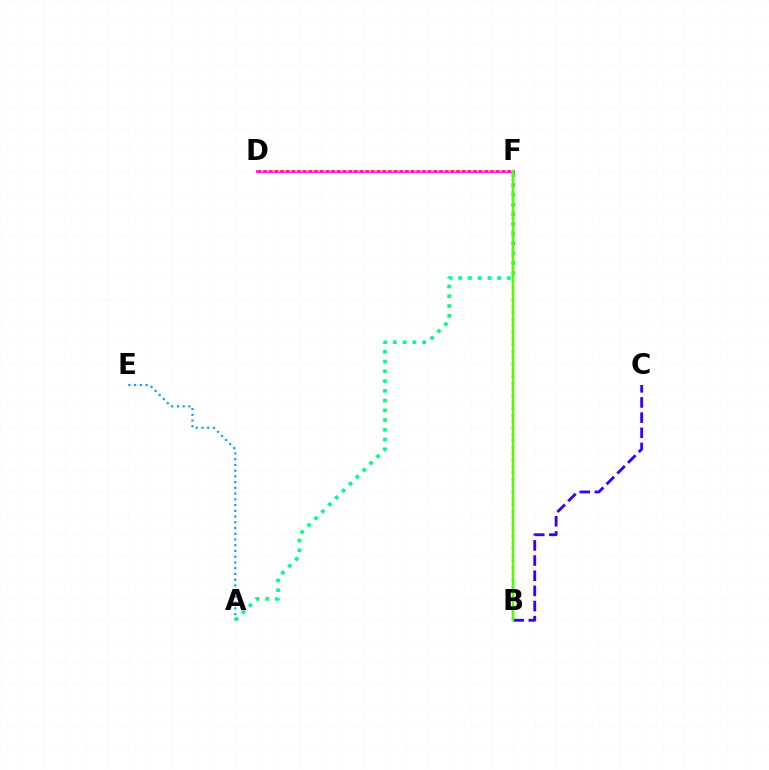{('D', 'F'): [{'color': '#ff00ed', 'line_style': 'solid', 'thickness': 2.04}, {'color': '#ffd500', 'line_style': 'dotted', 'thickness': 1.54}], ('A', 'E'): [{'color': '#009eff', 'line_style': 'dotted', 'thickness': 1.56}], ('A', 'F'): [{'color': '#00ff86', 'line_style': 'dotted', 'thickness': 2.65}], ('B', 'F'): [{'color': '#ff0000', 'line_style': 'dotted', 'thickness': 1.73}, {'color': '#4fff00', 'line_style': 'solid', 'thickness': 1.76}], ('B', 'C'): [{'color': '#3700ff', 'line_style': 'dashed', 'thickness': 2.06}]}